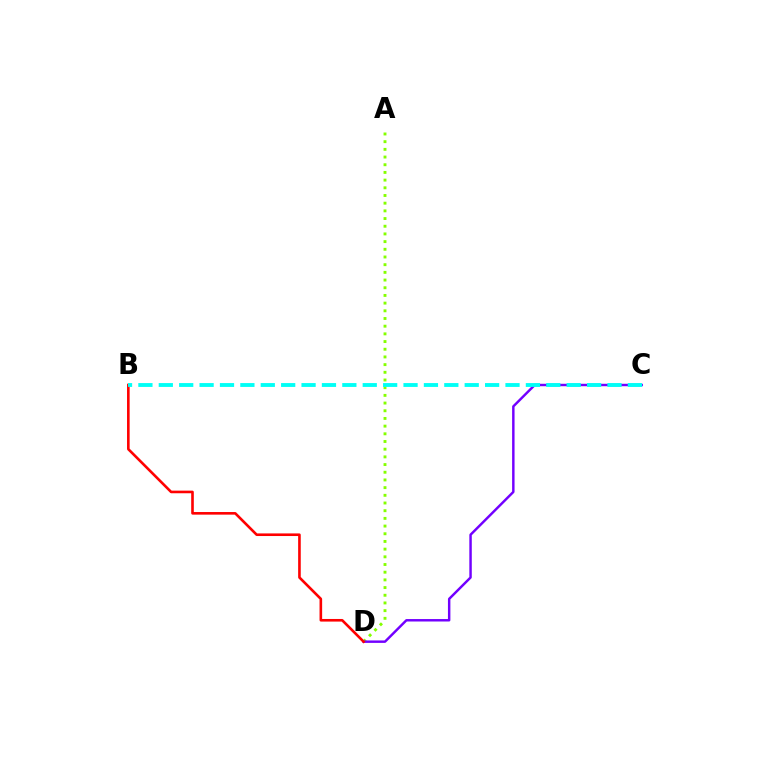{('A', 'D'): [{'color': '#84ff00', 'line_style': 'dotted', 'thickness': 2.09}], ('C', 'D'): [{'color': '#7200ff', 'line_style': 'solid', 'thickness': 1.76}], ('B', 'D'): [{'color': '#ff0000', 'line_style': 'solid', 'thickness': 1.88}], ('B', 'C'): [{'color': '#00fff6', 'line_style': 'dashed', 'thickness': 2.77}]}